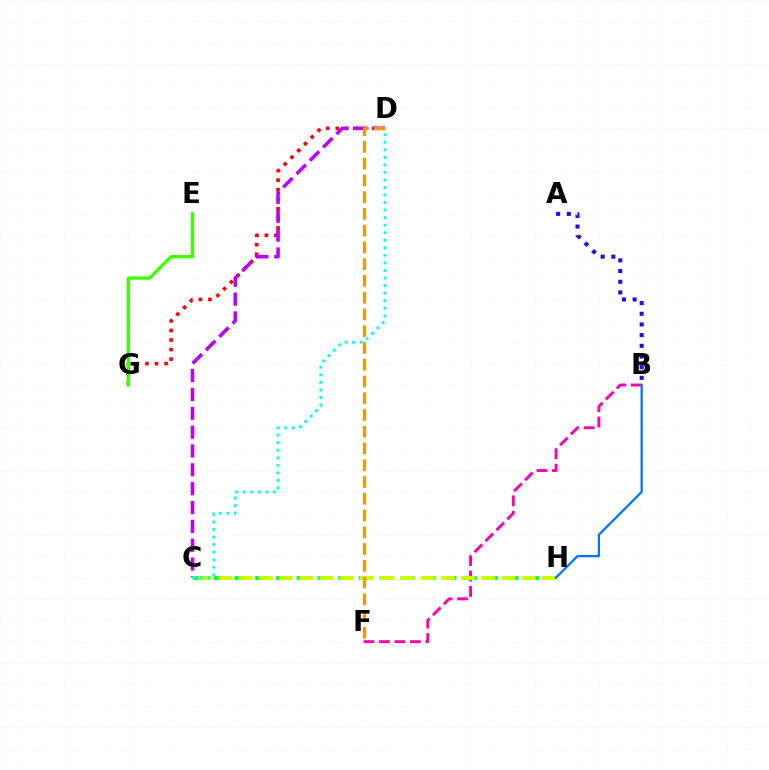{('B', 'F'): [{'color': '#ff00ac', 'line_style': 'dashed', 'thickness': 2.1}], ('A', 'B'): [{'color': '#2500ff', 'line_style': 'dotted', 'thickness': 2.9}], ('D', 'G'): [{'color': '#ff0000', 'line_style': 'dotted', 'thickness': 2.6}], ('C', 'D'): [{'color': '#b900ff', 'line_style': 'dashed', 'thickness': 2.56}, {'color': '#00fff6', 'line_style': 'dotted', 'thickness': 2.05}], ('C', 'H'): [{'color': '#00ff5c', 'line_style': 'dashed', 'thickness': 2.82}, {'color': '#d1ff00', 'line_style': 'dashed', 'thickness': 2.75}], ('D', 'F'): [{'color': '#ff9400', 'line_style': 'dashed', 'thickness': 2.28}], ('B', 'H'): [{'color': '#0074ff', 'line_style': 'solid', 'thickness': 1.63}], ('E', 'G'): [{'color': '#3dff00', 'line_style': 'solid', 'thickness': 2.36}]}